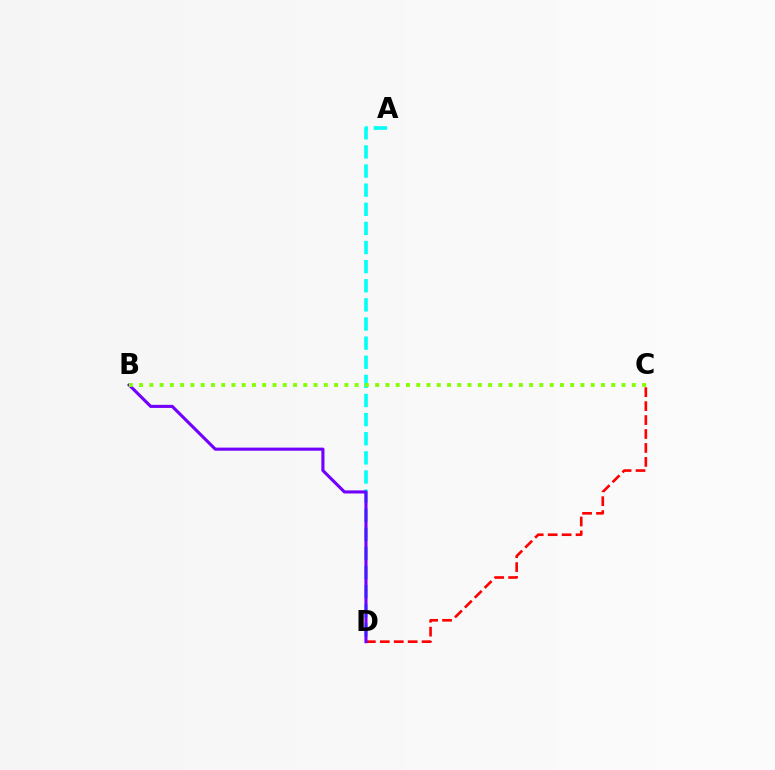{('A', 'D'): [{'color': '#00fff6', 'line_style': 'dashed', 'thickness': 2.6}], ('C', 'D'): [{'color': '#ff0000', 'line_style': 'dashed', 'thickness': 1.89}], ('B', 'D'): [{'color': '#7200ff', 'line_style': 'solid', 'thickness': 2.23}], ('B', 'C'): [{'color': '#84ff00', 'line_style': 'dotted', 'thickness': 2.79}]}